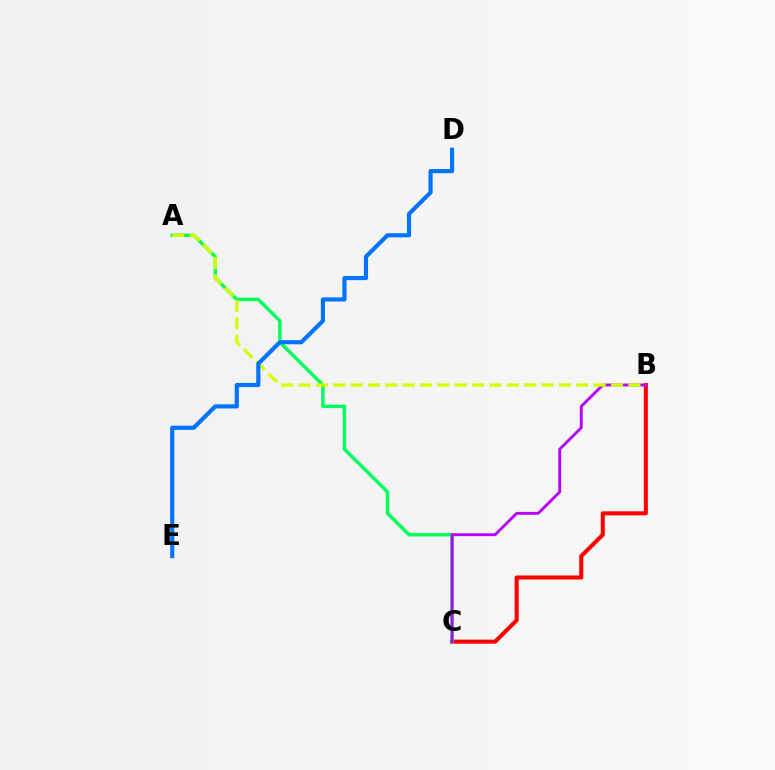{('B', 'C'): [{'color': '#ff0000', 'line_style': 'solid', 'thickness': 2.92}, {'color': '#b900ff', 'line_style': 'solid', 'thickness': 2.06}], ('A', 'C'): [{'color': '#00ff5c', 'line_style': 'solid', 'thickness': 2.49}], ('A', 'B'): [{'color': '#d1ff00', 'line_style': 'dashed', 'thickness': 2.36}], ('D', 'E'): [{'color': '#0074ff', 'line_style': 'solid', 'thickness': 2.98}]}